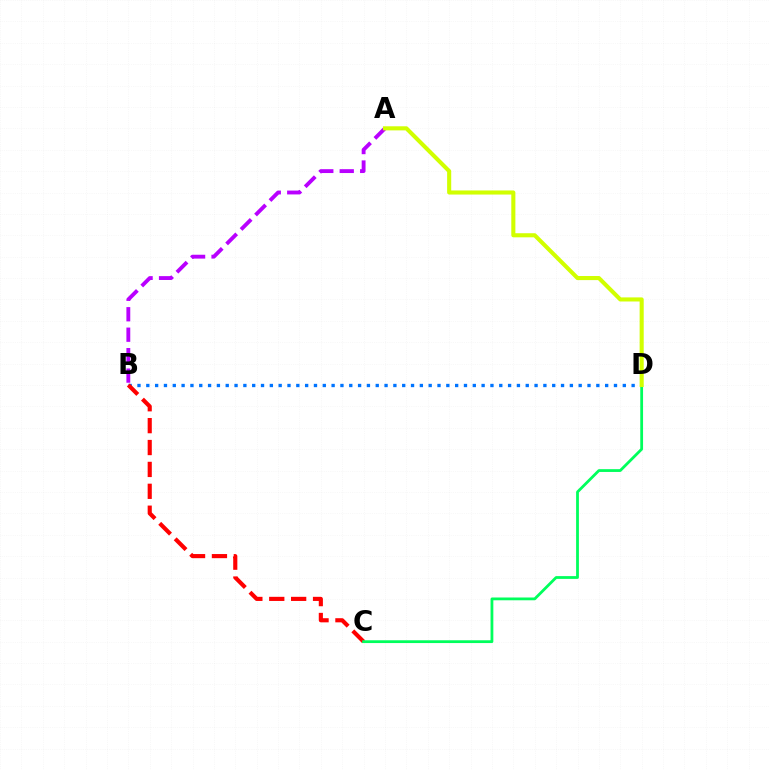{('A', 'B'): [{'color': '#b900ff', 'line_style': 'dashed', 'thickness': 2.78}], ('B', 'D'): [{'color': '#0074ff', 'line_style': 'dotted', 'thickness': 2.4}], ('B', 'C'): [{'color': '#ff0000', 'line_style': 'dashed', 'thickness': 2.97}], ('C', 'D'): [{'color': '#00ff5c', 'line_style': 'solid', 'thickness': 2.01}], ('A', 'D'): [{'color': '#d1ff00', 'line_style': 'solid', 'thickness': 2.95}]}